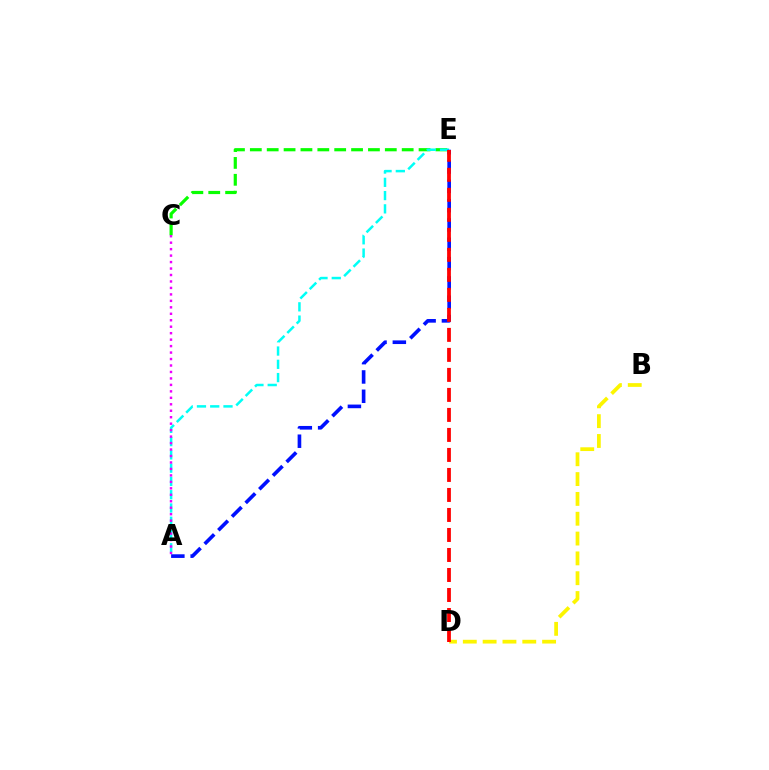{('C', 'E'): [{'color': '#08ff00', 'line_style': 'dashed', 'thickness': 2.29}], ('A', 'E'): [{'color': '#00fff6', 'line_style': 'dashed', 'thickness': 1.8}, {'color': '#0010ff', 'line_style': 'dashed', 'thickness': 2.62}], ('B', 'D'): [{'color': '#fcf500', 'line_style': 'dashed', 'thickness': 2.69}], ('A', 'C'): [{'color': '#ee00ff', 'line_style': 'dotted', 'thickness': 1.76}], ('D', 'E'): [{'color': '#ff0000', 'line_style': 'dashed', 'thickness': 2.72}]}